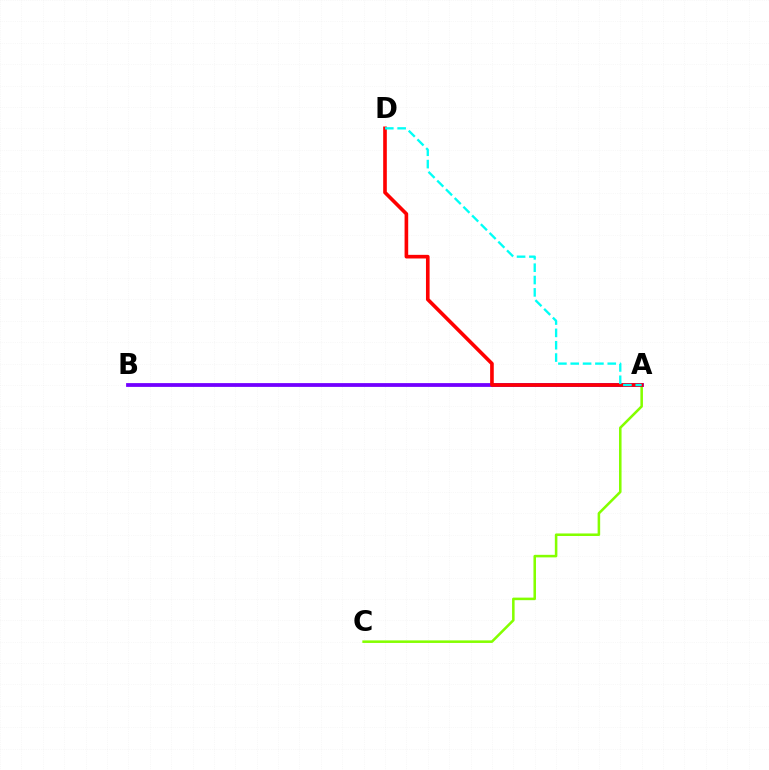{('A', 'C'): [{'color': '#84ff00', 'line_style': 'solid', 'thickness': 1.83}], ('A', 'B'): [{'color': '#7200ff', 'line_style': 'solid', 'thickness': 2.72}], ('A', 'D'): [{'color': '#ff0000', 'line_style': 'solid', 'thickness': 2.62}, {'color': '#00fff6', 'line_style': 'dashed', 'thickness': 1.68}]}